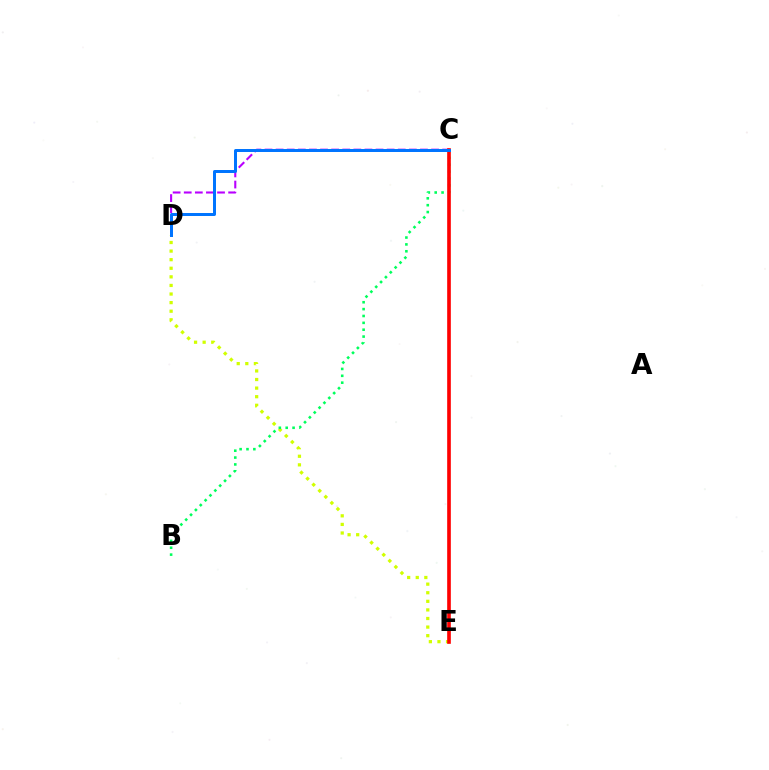{('D', 'E'): [{'color': '#d1ff00', 'line_style': 'dotted', 'thickness': 2.33}], ('C', 'D'): [{'color': '#b900ff', 'line_style': 'dashed', 'thickness': 1.51}, {'color': '#0074ff', 'line_style': 'solid', 'thickness': 2.15}], ('B', 'C'): [{'color': '#00ff5c', 'line_style': 'dotted', 'thickness': 1.87}], ('C', 'E'): [{'color': '#ff0000', 'line_style': 'solid', 'thickness': 2.63}]}